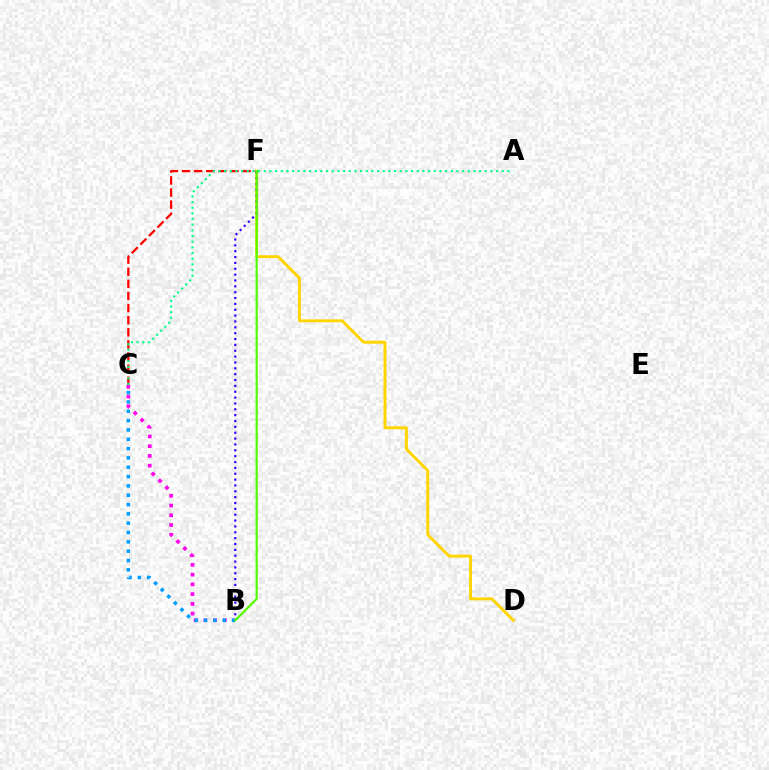{('C', 'F'): [{'color': '#ff0000', 'line_style': 'dashed', 'thickness': 1.65}], ('D', 'F'): [{'color': '#ffd500', 'line_style': 'solid', 'thickness': 2.09}], ('A', 'C'): [{'color': '#00ff86', 'line_style': 'dotted', 'thickness': 1.54}], ('B', 'C'): [{'color': '#ff00ed', 'line_style': 'dotted', 'thickness': 2.65}, {'color': '#009eff', 'line_style': 'dotted', 'thickness': 2.53}], ('B', 'F'): [{'color': '#3700ff', 'line_style': 'dotted', 'thickness': 1.59}, {'color': '#4fff00', 'line_style': 'solid', 'thickness': 1.57}]}